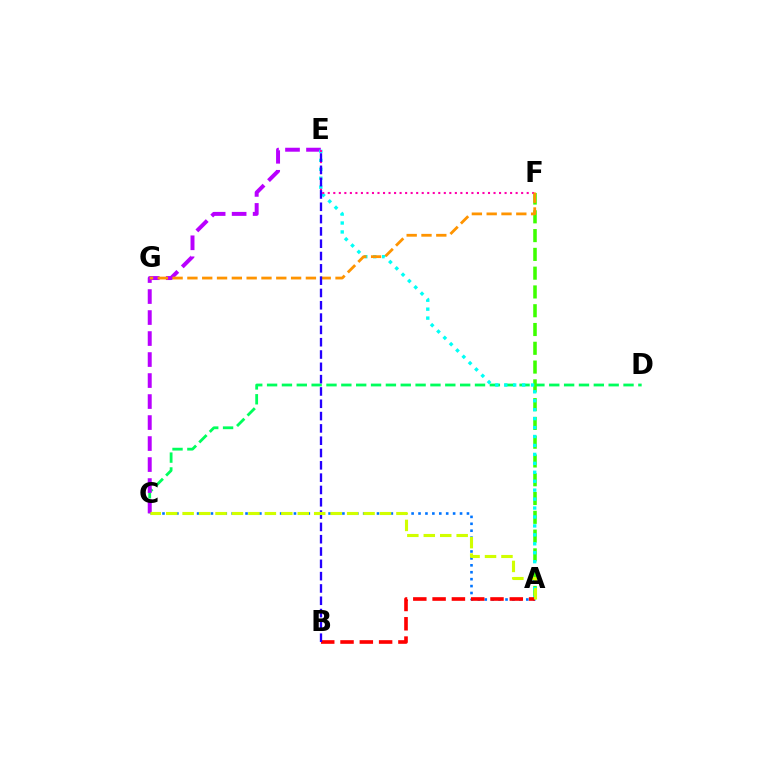{('A', 'C'): [{'color': '#0074ff', 'line_style': 'dotted', 'thickness': 1.88}, {'color': '#d1ff00', 'line_style': 'dashed', 'thickness': 2.23}], ('C', 'D'): [{'color': '#00ff5c', 'line_style': 'dashed', 'thickness': 2.02}], ('A', 'F'): [{'color': '#3dff00', 'line_style': 'dashed', 'thickness': 2.55}], ('C', 'E'): [{'color': '#b900ff', 'line_style': 'dashed', 'thickness': 2.85}], ('A', 'E'): [{'color': '#00fff6', 'line_style': 'dotted', 'thickness': 2.43}], ('E', 'F'): [{'color': '#ff00ac', 'line_style': 'dotted', 'thickness': 1.5}], ('A', 'B'): [{'color': '#ff0000', 'line_style': 'dashed', 'thickness': 2.62}], ('F', 'G'): [{'color': '#ff9400', 'line_style': 'dashed', 'thickness': 2.01}], ('B', 'E'): [{'color': '#2500ff', 'line_style': 'dashed', 'thickness': 1.67}]}